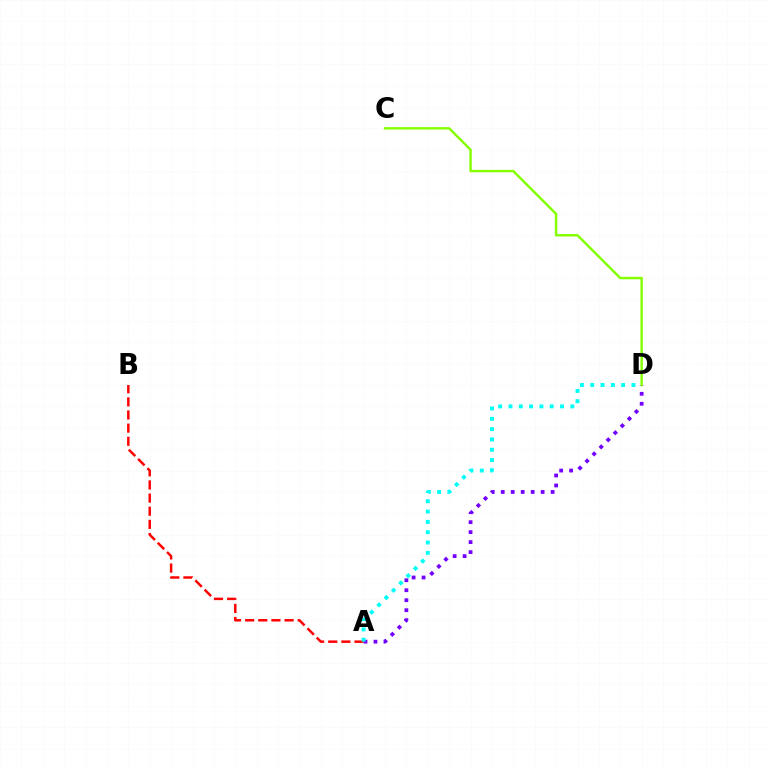{('A', 'B'): [{'color': '#ff0000', 'line_style': 'dashed', 'thickness': 1.78}], ('A', 'D'): [{'color': '#7200ff', 'line_style': 'dotted', 'thickness': 2.71}, {'color': '#00fff6', 'line_style': 'dotted', 'thickness': 2.8}], ('C', 'D'): [{'color': '#84ff00', 'line_style': 'solid', 'thickness': 1.75}]}